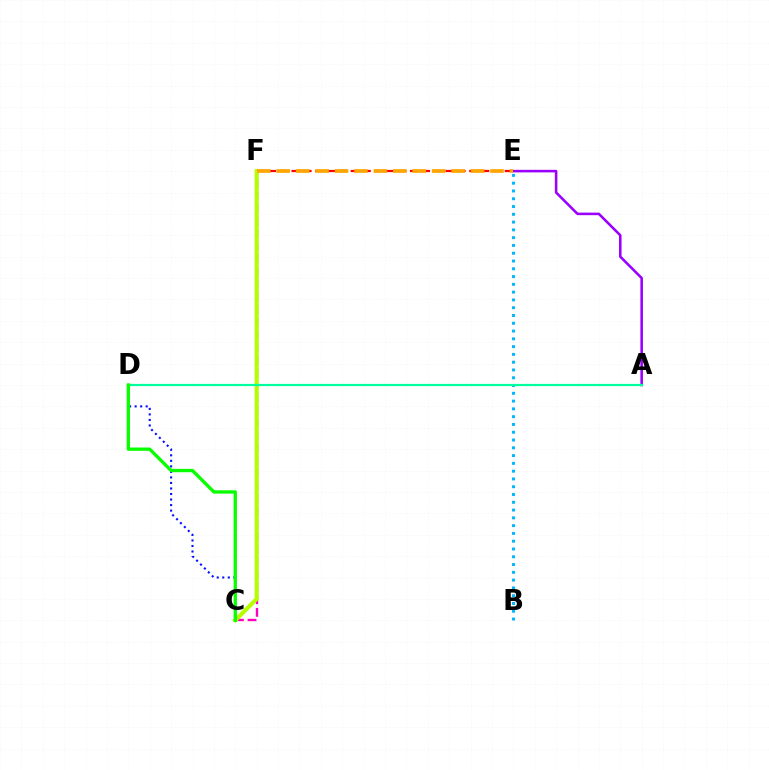{('E', 'F'): [{'color': '#ff0000', 'line_style': 'dashed', 'thickness': 1.61}, {'color': '#ffa500', 'line_style': 'dashed', 'thickness': 2.64}], ('C', 'D'): [{'color': '#0010ff', 'line_style': 'dotted', 'thickness': 1.5}, {'color': '#08ff00', 'line_style': 'solid', 'thickness': 2.39}], ('C', 'F'): [{'color': '#ff00bd', 'line_style': 'dashed', 'thickness': 1.71}, {'color': '#b3ff00', 'line_style': 'solid', 'thickness': 2.92}], ('A', 'E'): [{'color': '#9b00ff', 'line_style': 'solid', 'thickness': 1.84}], ('B', 'E'): [{'color': '#00b5ff', 'line_style': 'dotted', 'thickness': 2.11}], ('A', 'D'): [{'color': '#00ff9d', 'line_style': 'solid', 'thickness': 1.59}]}